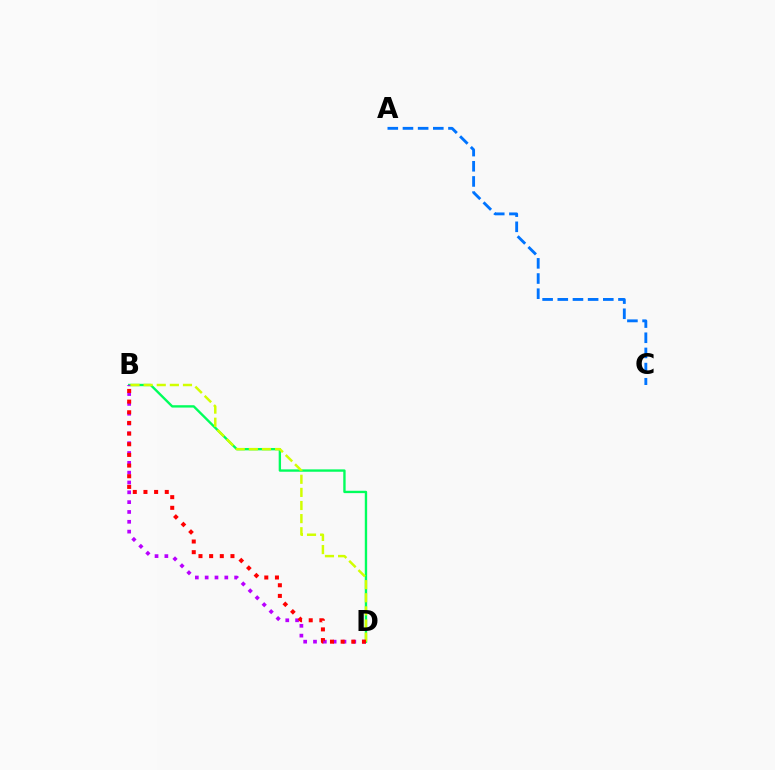{('A', 'C'): [{'color': '#0074ff', 'line_style': 'dashed', 'thickness': 2.06}], ('B', 'D'): [{'color': '#00ff5c', 'line_style': 'solid', 'thickness': 1.7}, {'color': '#b900ff', 'line_style': 'dotted', 'thickness': 2.67}, {'color': '#d1ff00', 'line_style': 'dashed', 'thickness': 1.78}, {'color': '#ff0000', 'line_style': 'dotted', 'thickness': 2.9}]}